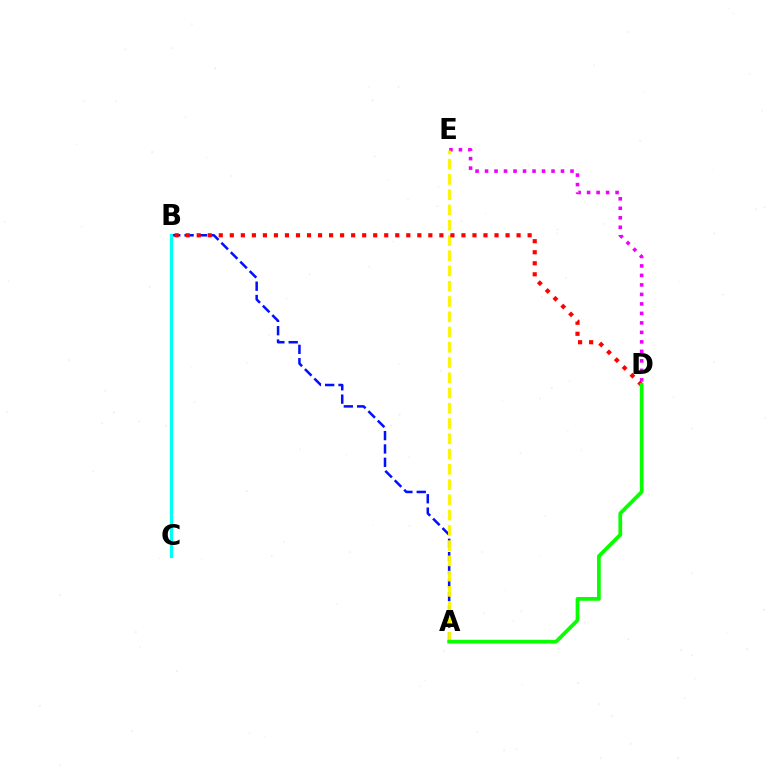{('A', 'B'): [{'color': '#0010ff', 'line_style': 'dashed', 'thickness': 1.81}], ('D', 'E'): [{'color': '#ee00ff', 'line_style': 'dotted', 'thickness': 2.58}], ('A', 'E'): [{'color': '#fcf500', 'line_style': 'dashed', 'thickness': 2.07}], ('B', 'D'): [{'color': '#ff0000', 'line_style': 'dotted', 'thickness': 3.0}], ('A', 'D'): [{'color': '#08ff00', 'line_style': 'solid', 'thickness': 2.69}], ('B', 'C'): [{'color': '#00fff6', 'line_style': 'solid', 'thickness': 2.28}]}